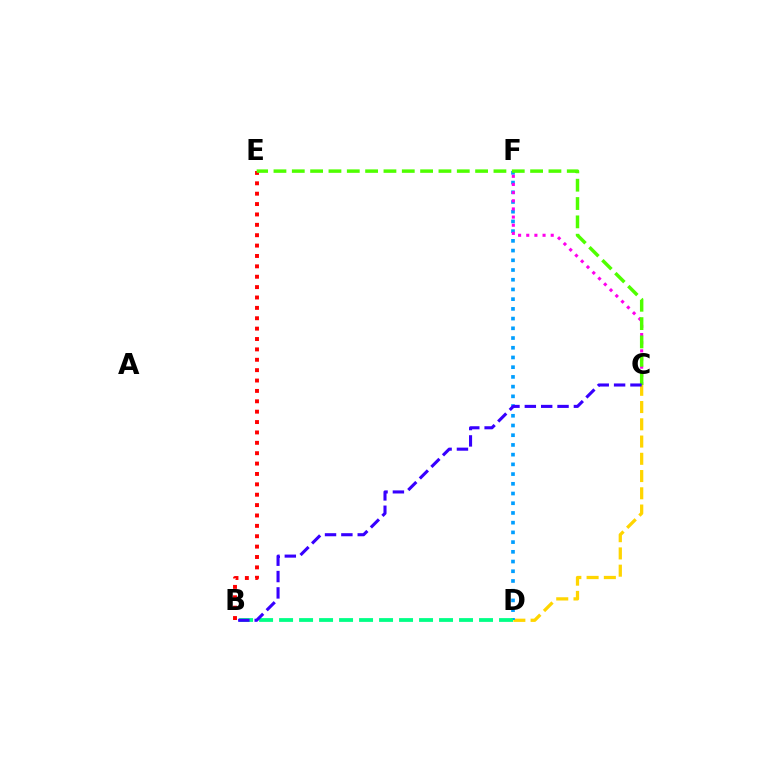{('C', 'D'): [{'color': '#ffd500', 'line_style': 'dashed', 'thickness': 2.34}], ('D', 'F'): [{'color': '#009eff', 'line_style': 'dotted', 'thickness': 2.64}], ('C', 'F'): [{'color': '#ff00ed', 'line_style': 'dotted', 'thickness': 2.22}], ('B', 'E'): [{'color': '#ff0000', 'line_style': 'dotted', 'thickness': 2.82}], ('B', 'D'): [{'color': '#00ff86', 'line_style': 'dashed', 'thickness': 2.72}], ('C', 'E'): [{'color': '#4fff00', 'line_style': 'dashed', 'thickness': 2.49}], ('B', 'C'): [{'color': '#3700ff', 'line_style': 'dashed', 'thickness': 2.22}]}